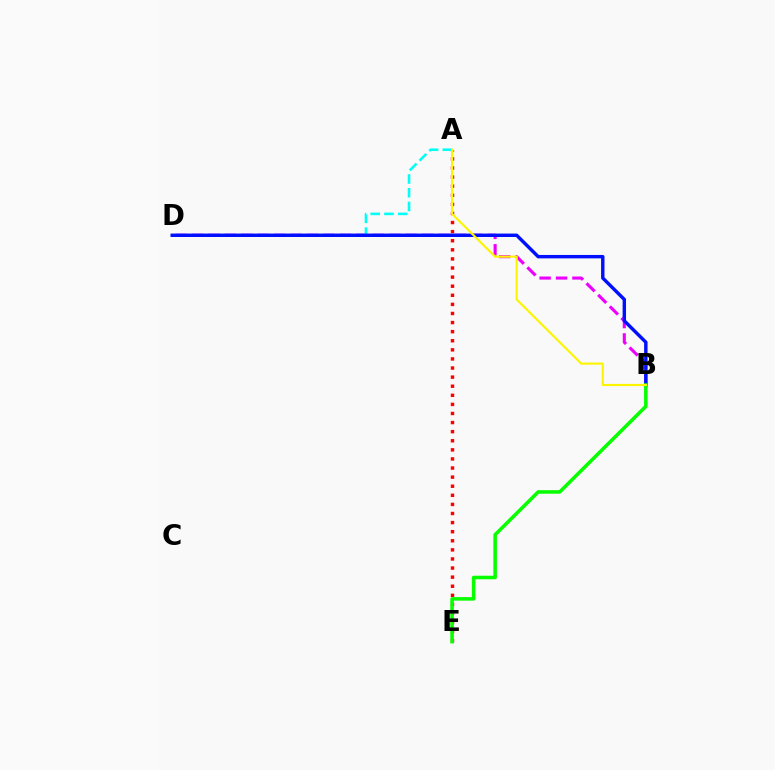{('B', 'D'): [{'color': '#ee00ff', 'line_style': 'dashed', 'thickness': 2.23}, {'color': '#0010ff', 'line_style': 'solid', 'thickness': 2.47}], ('A', 'E'): [{'color': '#ff0000', 'line_style': 'dotted', 'thickness': 2.47}], ('A', 'D'): [{'color': '#00fff6', 'line_style': 'dashed', 'thickness': 1.87}], ('B', 'E'): [{'color': '#08ff00', 'line_style': 'solid', 'thickness': 2.55}], ('A', 'B'): [{'color': '#fcf500', 'line_style': 'solid', 'thickness': 1.55}]}